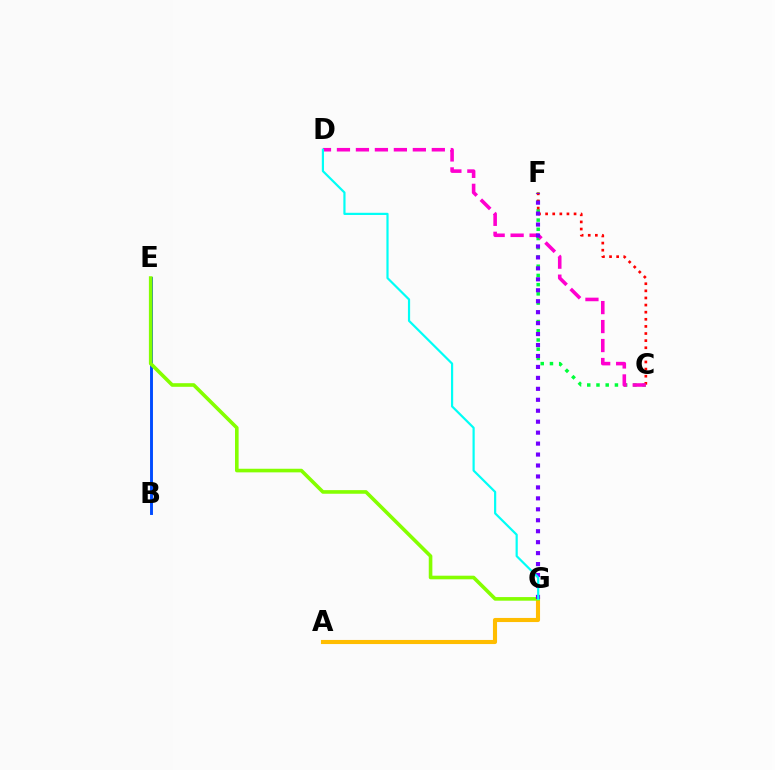{('B', 'E'): [{'color': '#004bff', 'line_style': 'solid', 'thickness': 2.1}], ('A', 'G'): [{'color': '#ffbd00', 'line_style': 'solid', 'thickness': 2.95}], ('E', 'G'): [{'color': '#84ff00', 'line_style': 'solid', 'thickness': 2.6}], ('C', 'F'): [{'color': '#00ff39', 'line_style': 'dotted', 'thickness': 2.51}, {'color': '#ff0000', 'line_style': 'dotted', 'thickness': 1.93}], ('C', 'D'): [{'color': '#ff00cf', 'line_style': 'dashed', 'thickness': 2.58}], ('F', 'G'): [{'color': '#7200ff', 'line_style': 'dotted', 'thickness': 2.98}], ('D', 'G'): [{'color': '#00fff6', 'line_style': 'solid', 'thickness': 1.58}]}